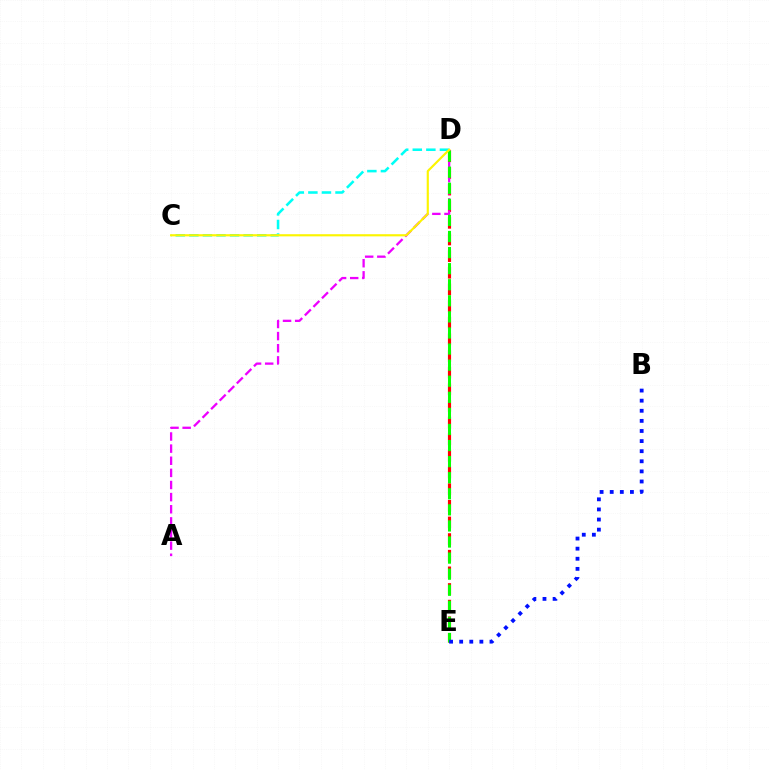{('D', 'E'): [{'color': '#ff0000', 'line_style': 'dashed', 'thickness': 2.26}, {'color': '#08ff00', 'line_style': 'dashed', 'thickness': 2.18}], ('A', 'D'): [{'color': '#ee00ff', 'line_style': 'dashed', 'thickness': 1.65}], ('C', 'D'): [{'color': '#00fff6', 'line_style': 'dashed', 'thickness': 1.84}, {'color': '#fcf500', 'line_style': 'solid', 'thickness': 1.55}], ('B', 'E'): [{'color': '#0010ff', 'line_style': 'dotted', 'thickness': 2.74}]}